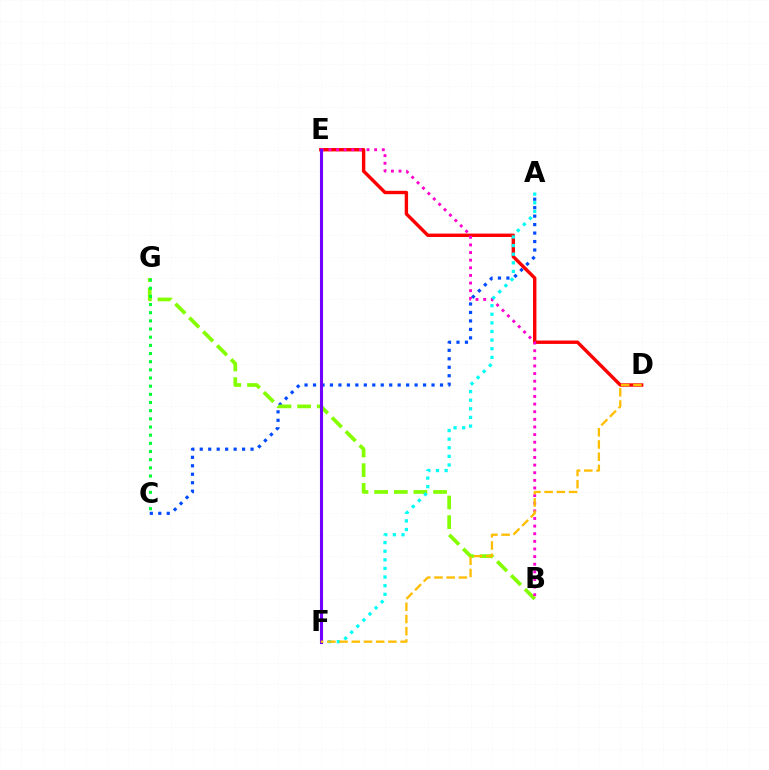{('A', 'C'): [{'color': '#004bff', 'line_style': 'dotted', 'thickness': 2.3}], ('B', 'G'): [{'color': '#84ff00', 'line_style': 'dashed', 'thickness': 2.67}], ('C', 'G'): [{'color': '#00ff39', 'line_style': 'dotted', 'thickness': 2.22}], ('D', 'E'): [{'color': '#ff0000', 'line_style': 'solid', 'thickness': 2.44}], ('B', 'E'): [{'color': '#ff00cf', 'line_style': 'dotted', 'thickness': 2.07}], ('A', 'F'): [{'color': '#00fff6', 'line_style': 'dotted', 'thickness': 2.34}], ('E', 'F'): [{'color': '#7200ff', 'line_style': 'solid', 'thickness': 2.22}], ('D', 'F'): [{'color': '#ffbd00', 'line_style': 'dashed', 'thickness': 1.66}]}